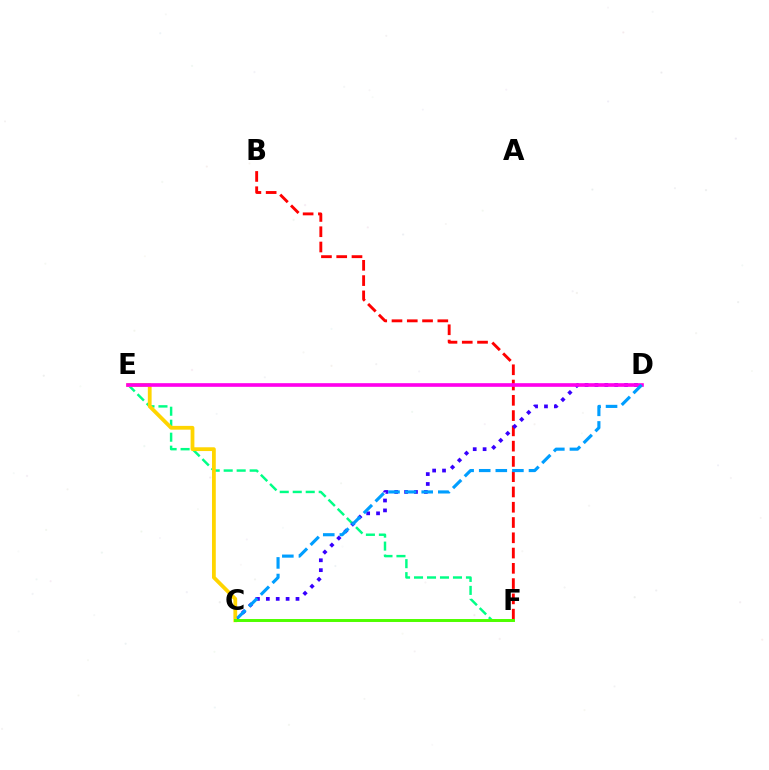{('B', 'F'): [{'color': '#ff0000', 'line_style': 'dashed', 'thickness': 2.07}], ('E', 'F'): [{'color': '#00ff86', 'line_style': 'dashed', 'thickness': 1.76}], ('C', 'D'): [{'color': '#3700ff', 'line_style': 'dotted', 'thickness': 2.69}, {'color': '#009eff', 'line_style': 'dashed', 'thickness': 2.25}], ('C', 'E'): [{'color': '#ffd500', 'line_style': 'solid', 'thickness': 2.72}], ('D', 'E'): [{'color': '#ff00ed', 'line_style': 'solid', 'thickness': 2.63}], ('C', 'F'): [{'color': '#4fff00', 'line_style': 'solid', 'thickness': 2.13}]}